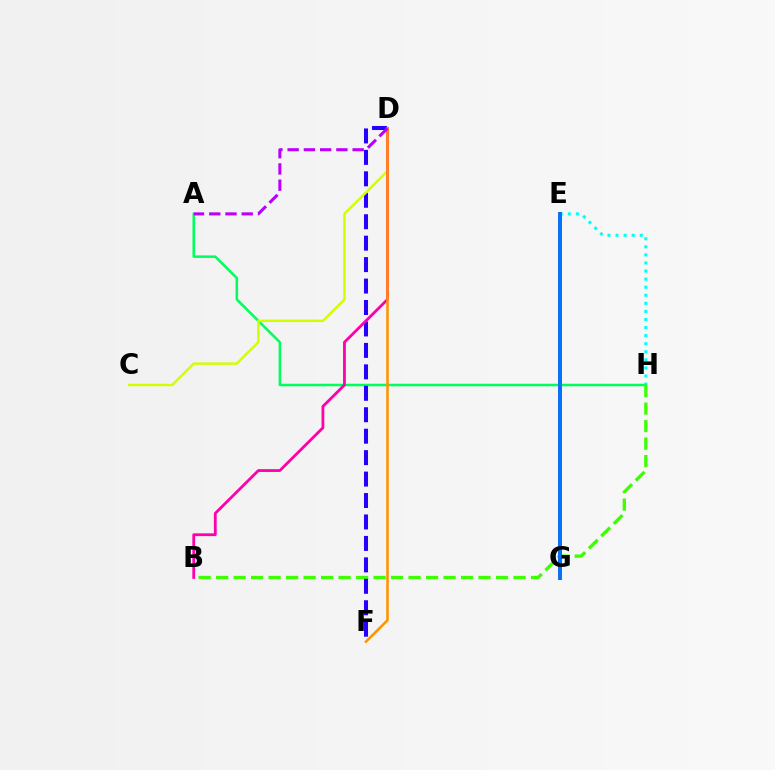{('E', 'H'): [{'color': '#00fff6', 'line_style': 'dotted', 'thickness': 2.19}], ('A', 'H'): [{'color': '#00ff5c', 'line_style': 'solid', 'thickness': 1.82}], ('B', 'H'): [{'color': '#3dff00', 'line_style': 'dashed', 'thickness': 2.38}], ('E', 'G'): [{'color': '#ff0000', 'line_style': 'solid', 'thickness': 2.68}, {'color': '#0074ff', 'line_style': 'solid', 'thickness': 2.77}], ('D', 'F'): [{'color': '#2500ff', 'line_style': 'dashed', 'thickness': 2.91}, {'color': '#ff9400', 'line_style': 'solid', 'thickness': 1.85}], ('C', 'D'): [{'color': '#d1ff00', 'line_style': 'solid', 'thickness': 1.76}], ('B', 'D'): [{'color': '#ff00ac', 'line_style': 'solid', 'thickness': 2.02}], ('A', 'D'): [{'color': '#b900ff', 'line_style': 'dashed', 'thickness': 2.21}]}